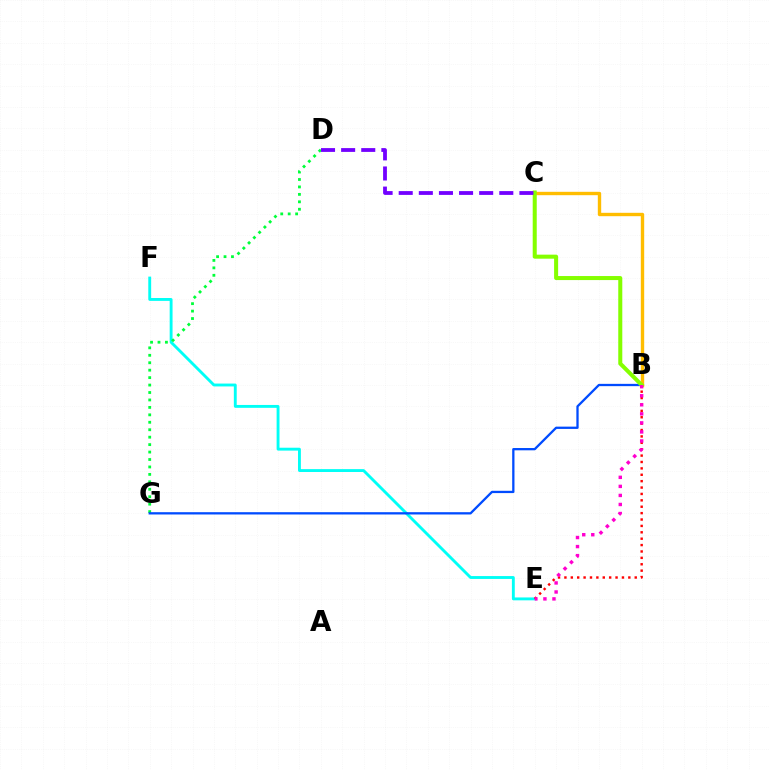{('E', 'F'): [{'color': '#00fff6', 'line_style': 'solid', 'thickness': 2.07}], ('B', 'C'): [{'color': '#ffbd00', 'line_style': 'solid', 'thickness': 2.43}, {'color': '#84ff00', 'line_style': 'solid', 'thickness': 2.9}], ('D', 'G'): [{'color': '#00ff39', 'line_style': 'dotted', 'thickness': 2.02}], ('B', 'G'): [{'color': '#004bff', 'line_style': 'solid', 'thickness': 1.65}], ('B', 'E'): [{'color': '#ff0000', 'line_style': 'dotted', 'thickness': 1.74}, {'color': '#ff00cf', 'line_style': 'dotted', 'thickness': 2.46}], ('C', 'D'): [{'color': '#7200ff', 'line_style': 'dashed', 'thickness': 2.73}]}